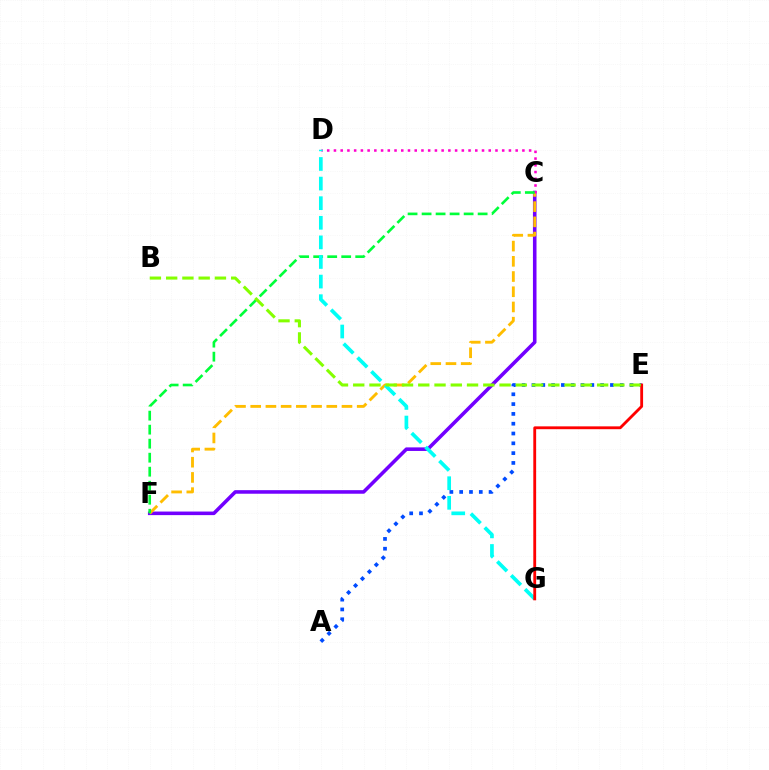{('C', 'F'): [{'color': '#7200ff', 'line_style': 'solid', 'thickness': 2.57}, {'color': '#ffbd00', 'line_style': 'dashed', 'thickness': 2.07}, {'color': '#00ff39', 'line_style': 'dashed', 'thickness': 1.9}], ('C', 'D'): [{'color': '#ff00cf', 'line_style': 'dotted', 'thickness': 1.83}], ('A', 'E'): [{'color': '#004bff', 'line_style': 'dotted', 'thickness': 2.66}], ('D', 'G'): [{'color': '#00fff6', 'line_style': 'dashed', 'thickness': 2.66}], ('E', 'G'): [{'color': '#ff0000', 'line_style': 'solid', 'thickness': 2.04}], ('B', 'E'): [{'color': '#84ff00', 'line_style': 'dashed', 'thickness': 2.21}]}